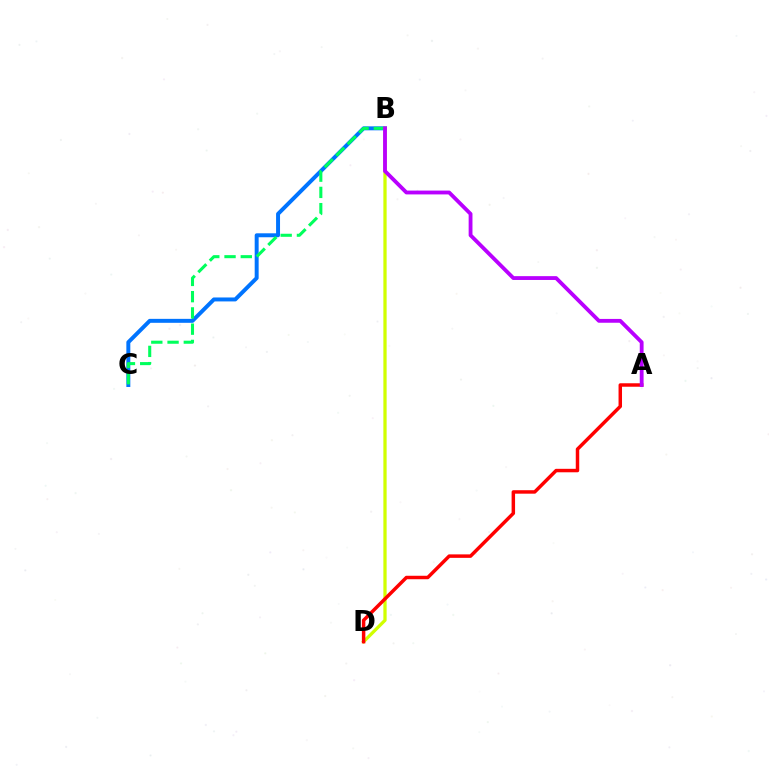{('B', 'C'): [{'color': '#0074ff', 'line_style': 'solid', 'thickness': 2.85}, {'color': '#00ff5c', 'line_style': 'dashed', 'thickness': 2.21}], ('B', 'D'): [{'color': '#d1ff00', 'line_style': 'solid', 'thickness': 2.35}], ('A', 'D'): [{'color': '#ff0000', 'line_style': 'solid', 'thickness': 2.5}], ('A', 'B'): [{'color': '#b900ff', 'line_style': 'solid', 'thickness': 2.75}]}